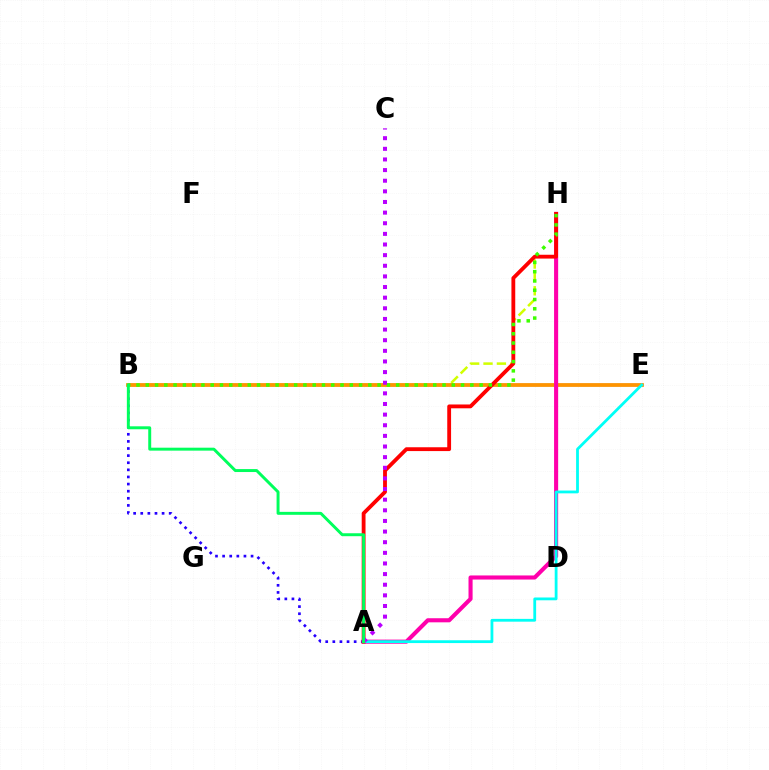{('A', 'B'): [{'color': '#2500ff', 'line_style': 'dotted', 'thickness': 1.93}, {'color': '#00ff5c', 'line_style': 'solid', 'thickness': 2.13}], ('B', 'H'): [{'color': '#d1ff00', 'line_style': 'dashed', 'thickness': 1.82}, {'color': '#3dff00', 'line_style': 'dotted', 'thickness': 2.52}], ('B', 'E'): [{'color': '#0074ff', 'line_style': 'solid', 'thickness': 1.69}, {'color': '#ff9400', 'line_style': 'solid', 'thickness': 2.7}], ('A', 'H'): [{'color': '#ff00ac', 'line_style': 'solid', 'thickness': 2.95}, {'color': '#ff0000', 'line_style': 'solid', 'thickness': 2.75}], ('A', 'E'): [{'color': '#00fff6', 'line_style': 'solid', 'thickness': 2.01}], ('A', 'C'): [{'color': '#b900ff', 'line_style': 'dotted', 'thickness': 2.89}]}